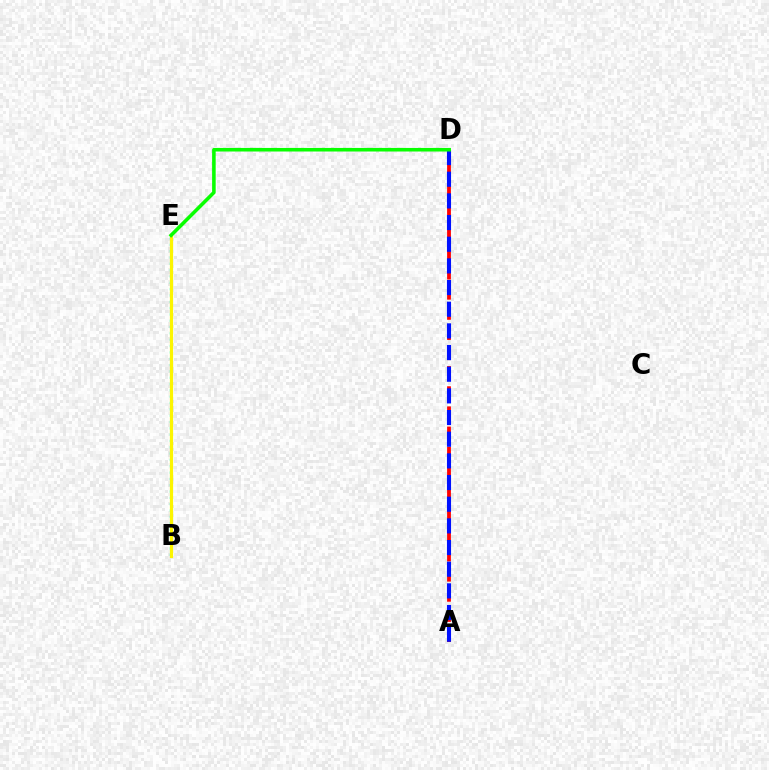{('B', 'E'): [{'color': '#00fff6', 'line_style': 'dotted', 'thickness': 1.72}, {'color': '#ee00ff', 'line_style': 'solid', 'thickness': 2.09}, {'color': '#fcf500', 'line_style': 'solid', 'thickness': 2.31}], ('A', 'D'): [{'color': '#ff0000', 'line_style': 'dashed', 'thickness': 2.74}, {'color': '#0010ff', 'line_style': 'dashed', 'thickness': 2.94}], ('D', 'E'): [{'color': '#08ff00', 'line_style': 'solid', 'thickness': 2.57}]}